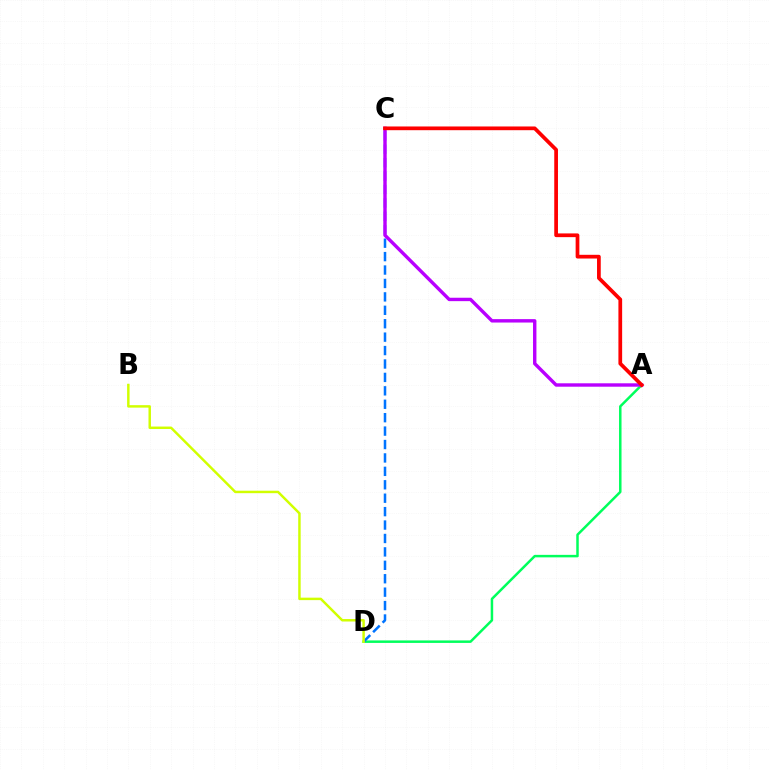{('A', 'D'): [{'color': '#00ff5c', 'line_style': 'solid', 'thickness': 1.79}], ('C', 'D'): [{'color': '#0074ff', 'line_style': 'dashed', 'thickness': 1.82}], ('A', 'C'): [{'color': '#b900ff', 'line_style': 'solid', 'thickness': 2.45}, {'color': '#ff0000', 'line_style': 'solid', 'thickness': 2.68}], ('B', 'D'): [{'color': '#d1ff00', 'line_style': 'solid', 'thickness': 1.77}]}